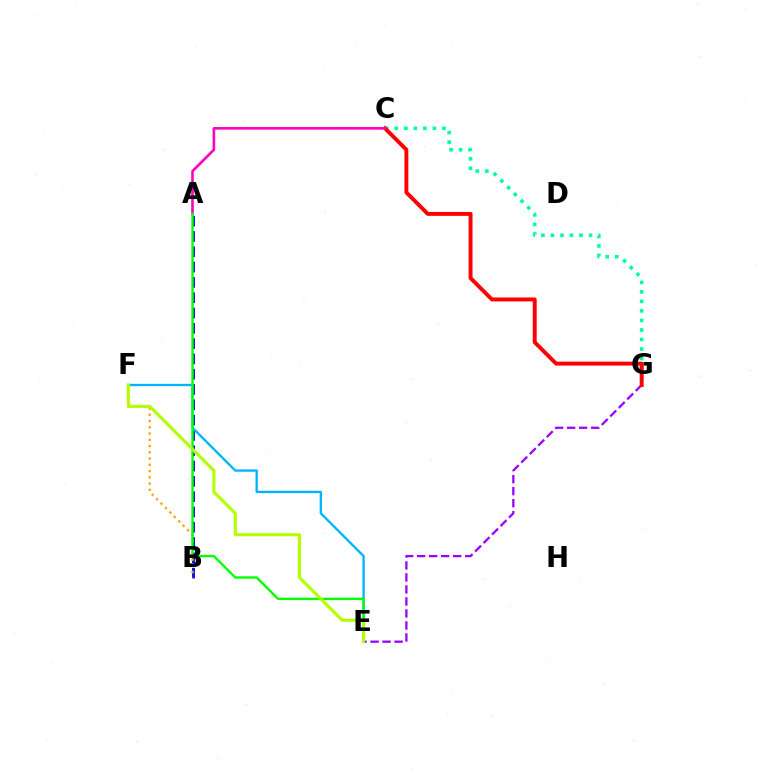{('A', 'B'): [{'color': '#0010ff', 'line_style': 'dashed', 'thickness': 2.08}], ('E', 'G'): [{'color': '#9b00ff', 'line_style': 'dashed', 'thickness': 1.63}], ('C', 'G'): [{'color': '#00ff9d', 'line_style': 'dotted', 'thickness': 2.59}, {'color': '#ff0000', 'line_style': 'solid', 'thickness': 2.83}], ('A', 'C'): [{'color': '#ff00bd', 'line_style': 'solid', 'thickness': 1.89}], ('B', 'F'): [{'color': '#ffa500', 'line_style': 'dotted', 'thickness': 1.7}], ('E', 'F'): [{'color': '#00b5ff', 'line_style': 'solid', 'thickness': 1.69}, {'color': '#b3ff00', 'line_style': 'solid', 'thickness': 2.24}], ('A', 'E'): [{'color': '#08ff00', 'line_style': 'solid', 'thickness': 1.73}]}